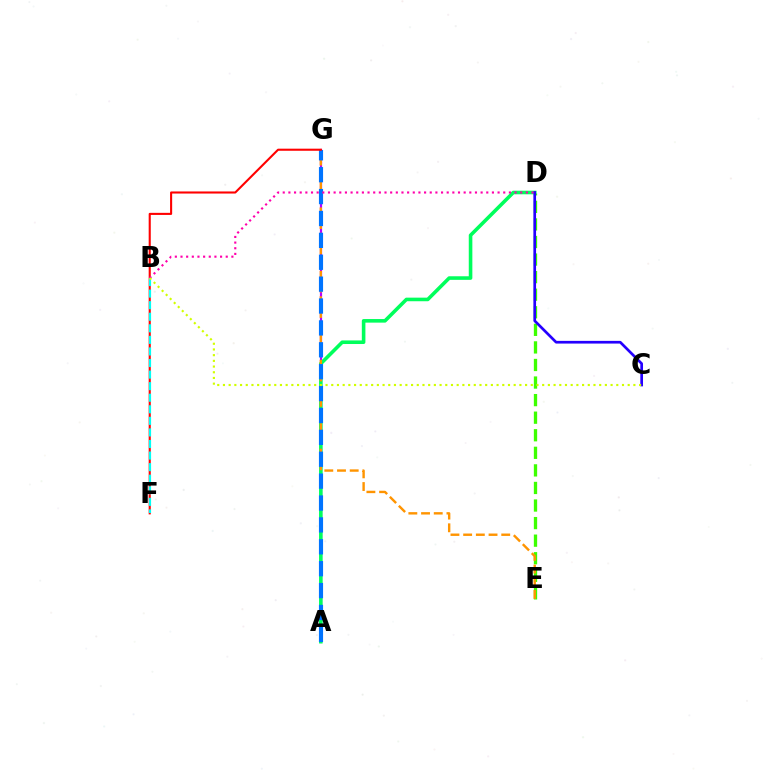{('A', 'G'): [{'color': '#b900ff', 'line_style': 'solid', 'thickness': 1.58}, {'color': '#0074ff', 'line_style': 'dashed', 'thickness': 2.97}], ('D', 'E'): [{'color': '#3dff00', 'line_style': 'dashed', 'thickness': 2.39}], ('A', 'D'): [{'color': '#00ff5c', 'line_style': 'solid', 'thickness': 2.59}], ('E', 'G'): [{'color': '#ff9400', 'line_style': 'dashed', 'thickness': 1.73}], ('C', 'D'): [{'color': '#2500ff', 'line_style': 'solid', 'thickness': 1.94}], ('F', 'G'): [{'color': '#ff0000', 'line_style': 'solid', 'thickness': 1.51}], ('B', 'D'): [{'color': '#ff00ac', 'line_style': 'dotted', 'thickness': 1.54}], ('B', 'F'): [{'color': '#00fff6', 'line_style': 'dashed', 'thickness': 1.57}], ('B', 'C'): [{'color': '#d1ff00', 'line_style': 'dotted', 'thickness': 1.55}]}